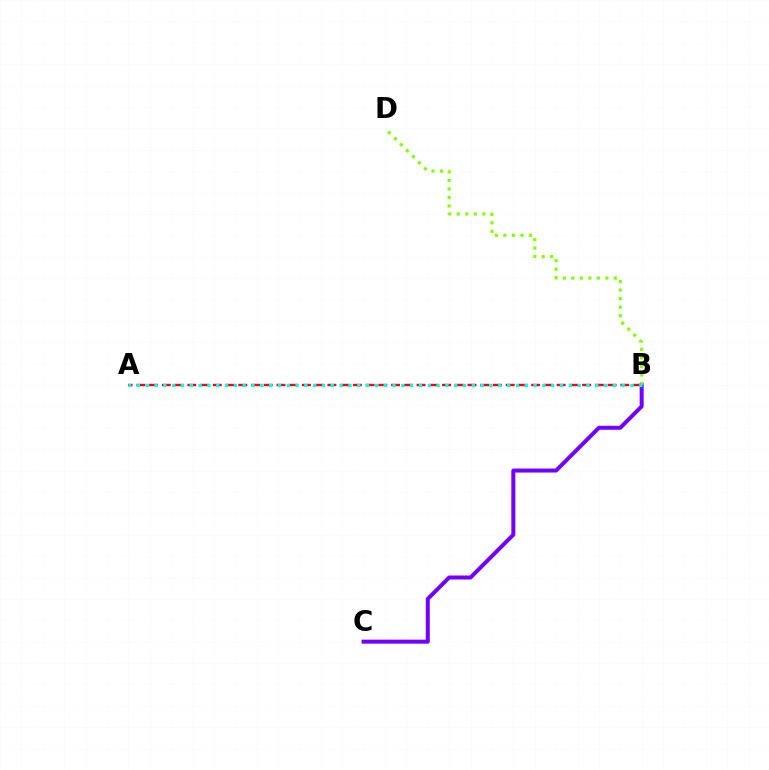{('B', 'C'): [{'color': '#7200ff', 'line_style': 'solid', 'thickness': 2.88}], ('B', 'D'): [{'color': '#84ff00', 'line_style': 'dotted', 'thickness': 2.31}], ('A', 'B'): [{'color': '#ff0000', 'line_style': 'dashed', 'thickness': 1.73}, {'color': '#00fff6', 'line_style': 'dotted', 'thickness': 2.4}]}